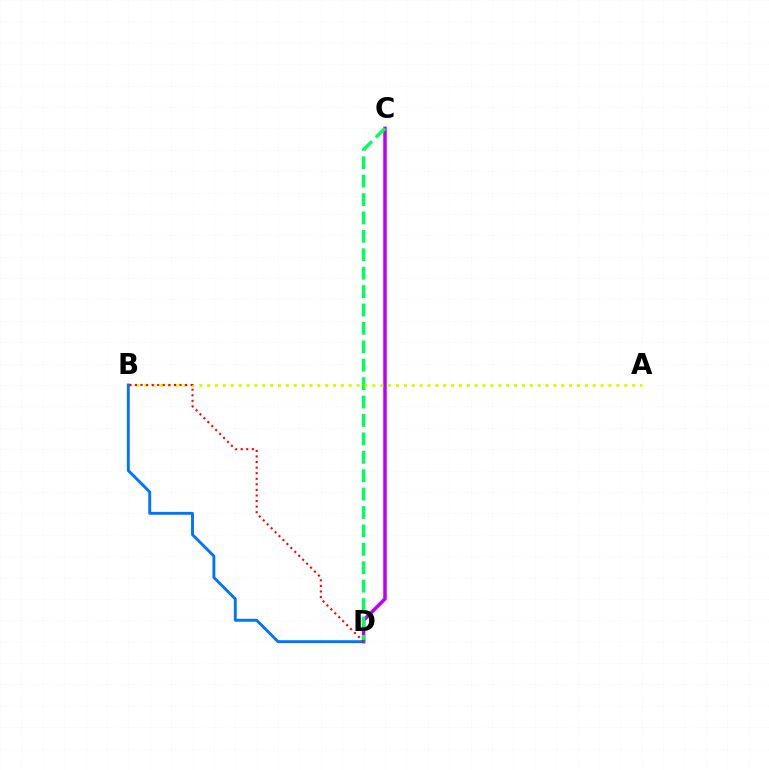{('C', 'D'): [{'color': '#b900ff', 'line_style': 'solid', 'thickness': 2.51}, {'color': '#00ff5c', 'line_style': 'dashed', 'thickness': 2.5}], ('A', 'B'): [{'color': '#d1ff00', 'line_style': 'dotted', 'thickness': 2.14}], ('B', 'D'): [{'color': '#0074ff', 'line_style': 'solid', 'thickness': 2.08}, {'color': '#ff0000', 'line_style': 'dotted', 'thickness': 1.51}]}